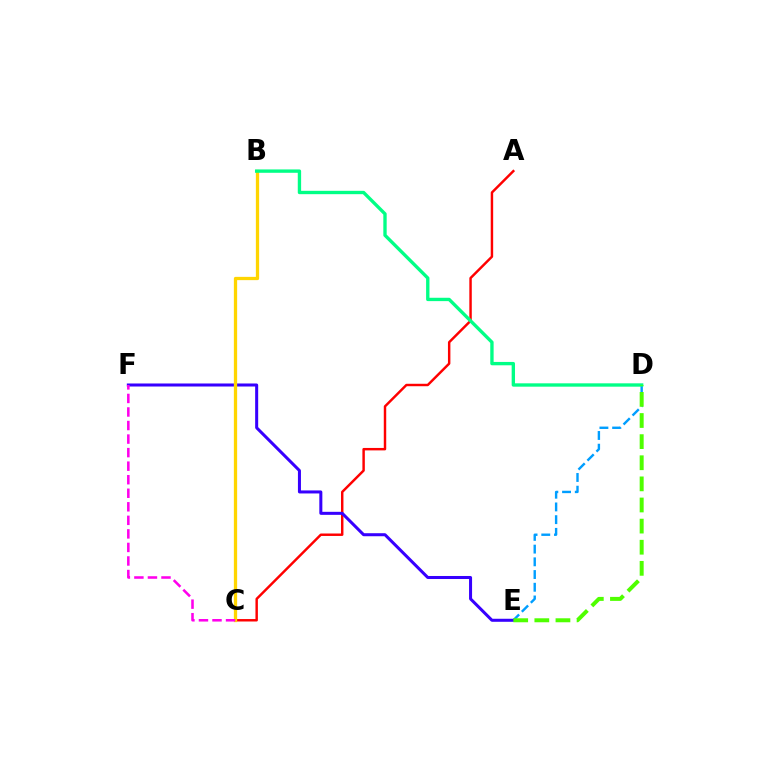{('D', 'E'): [{'color': '#009eff', 'line_style': 'dashed', 'thickness': 1.73}, {'color': '#4fff00', 'line_style': 'dashed', 'thickness': 2.87}], ('A', 'C'): [{'color': '#ff0000', 'line_style': 'solid', 'thickness': 1.76}], ('E', 'F'): [{'color': '#3700ff', 'line_style': 'solid', 'thickness': 2.18}], ('B', 'C'): [{'color': '#ffd500', 'line_style': 'solid', 'thickness': 2.36}], ('C', 'F'): [{'color': '#ff00ed', 'line_style': 'dashed', 'thickness': 1.84}], ('B', 'D'): [{'color': '#00ff86', 'line_style': 'solid', 'thickness': 2.41}]}